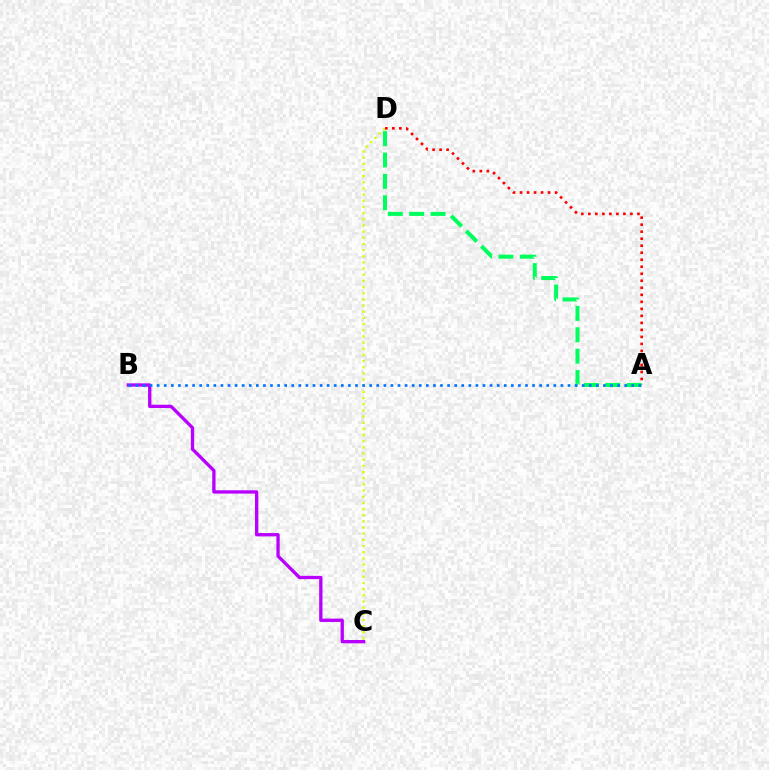{('B', 'C'): [{'color': '#b900ff', 'line_style': 'solid', 'thickness': 2.39}], ('C', 'D'): [{'color': '#d1ff00', 'line_style': 'dotted', 'thickness': 1.67}], ('A', 'D'): [{'color': '#ff0000', 'line_style': 'dotted', 'thickness': 1.91}, {'color': '#00ff5c', 'line_style': 'dashed', 'thickness': 2.91}], ('A', 'B'): [{'color': '#0074ff', 'line_style': 'dotted', 'thickness': 1.92}]}